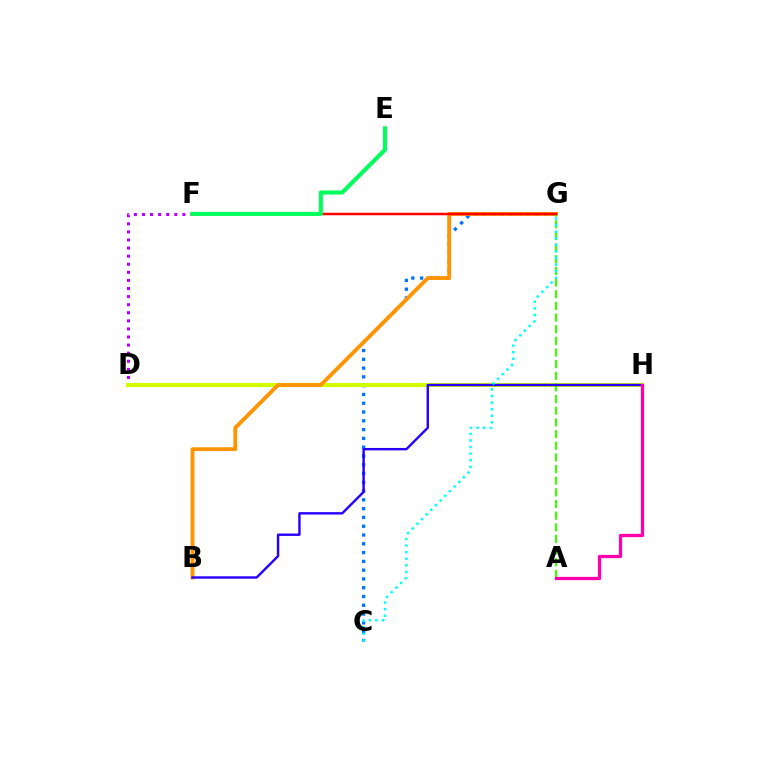{('C', 'G'): [{'color': '#0074ff', 'line_style': 'dotted', 'thickness': 2.39}, {'color': '#00fff6', 'line_style': 'dotted', 'thickness': 1.79}], ('D', 'F'): [{'color': '#b900ff', 'line_style': 'dotted', 'thickness': 2.2}], ('D', 'H'): [{'color': '#d1ff00', 'line_style': 'solid', 'thickness': 2.96}], ('B', 'G'): [{'color': '#ff9400', 'line_style': 'solid', 'thickness': 2.77}], ('A', 'G'): [{'color': '#3dff00', 'line_style': 'dashed', 'thickness': 1.58}], ('B', 'H'): [{'color': '#2500ff', 'line_style': 'solid', 'thickness': 1.73}], ('F', 'G'): [{'color': '#ff0000', 'line_style': 'solid', 'thickness': 1.8}], ('A', 'H'): [{'color': '#ff00ac', 'line_style': 'solid', 'thickness': 2.35}], ('E', 'F'): [{'color': '#00ff5c', 'line_style': 'solid', 'thickness': 2.96}]}